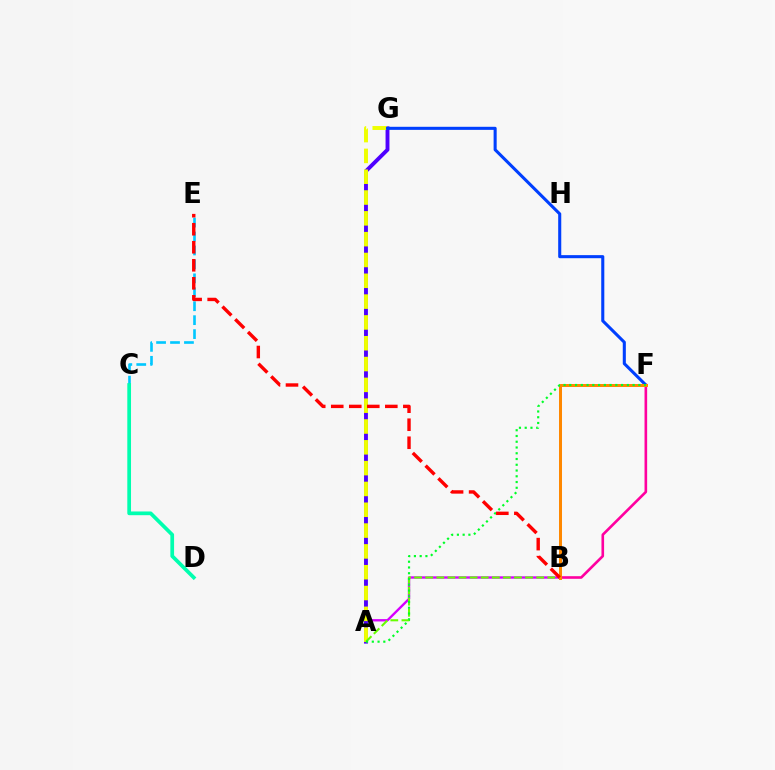{('A', 'B'): [{'color': '#d600ff', 'line_style': 'solid', 'thickness': 1.7}, {'color': '#66ff00', 'line_style': 'dashed', 'thickness': 1.51}], ('B', 'F'): [{'color': '#ff00a0', 'line_style': 'solid', 'thickness': 1.89}, {'color': '#ff8800', 'line_style': 'solid', 'thickness': 2.15}], ('A', 'G'): [{'color': '#4f00ff', 'line_style': 'solid', 'thickness': 2.8}, {'color': '#eeff00', 'line_style': 'dashed', 'thickness': 2.83}], ('C', 'E'): [{'color': '#00c7ff', 'line_style': 'dashed', 'thickness': 1.89}], ('F', 'G'): [{'color': '#003fff', 'line_style': 'solid', 'thickness': 2.21}], ('C', 'D'): [{'color': '#00ffaf', 'line_style': 'solid', 'thickness': 2.67}], ('A', 'F'): [{'color': '#00ff27', 'line_style': 'dotted', 'thickness': 1.56}], ('B', 'E'): [{'color': '#ff0000', 'line_style': 'dashed', 'thickness': 2.45}]}